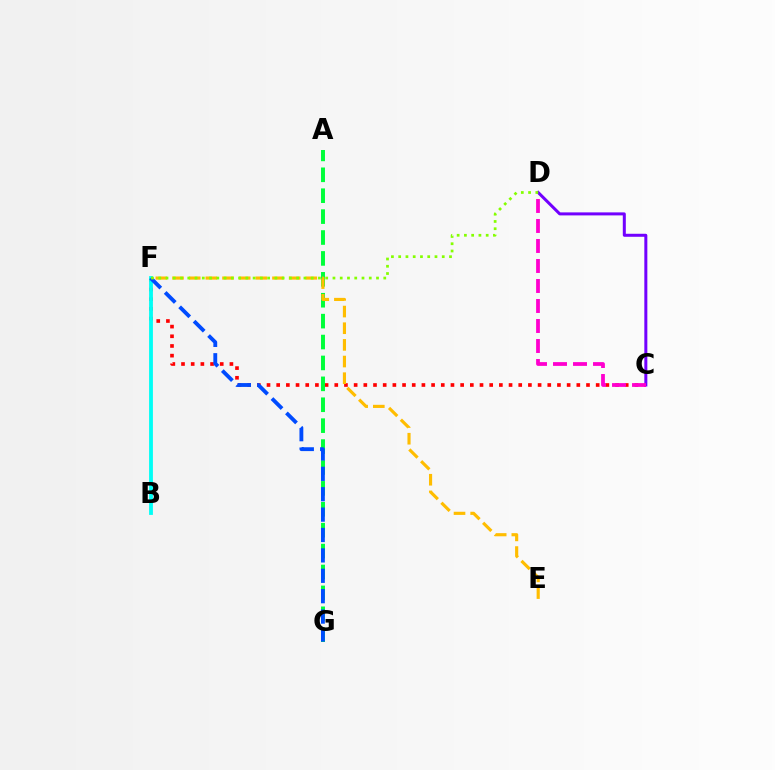{('C', 'F'): [{'color': '#ff0000', 'line_style': 'dotted', 'thickness': 2.63}], ('B', 'F'): [{'color': '#00fff6', 'line_style': 'solid', 'thickness': 2.74}], ('A', 'G'): [{'color': '#00ff39', 'line_style': 'dashed', 'thickness': 2.84}], ('C', 'D'): [{'color': '#7200ff', 'line_style': 'solid', 'thickness': 2.17}, {'color': '#ff00cf', 'line_style': 'dashed', 'thickness': 2.72}], ('F', 'G'): [{'color': '#004bff', 'line_style': 'dashed', 'thickness': 2.77}], ('E', 'F'): [{'color': '#ffbd00', 'line_style': 'dashed', 'thickness': 2.26}], ('D', 'F'): [{'color': '#84ff00', 'line_style': 'dotted', 'thickness': 1.97}]}